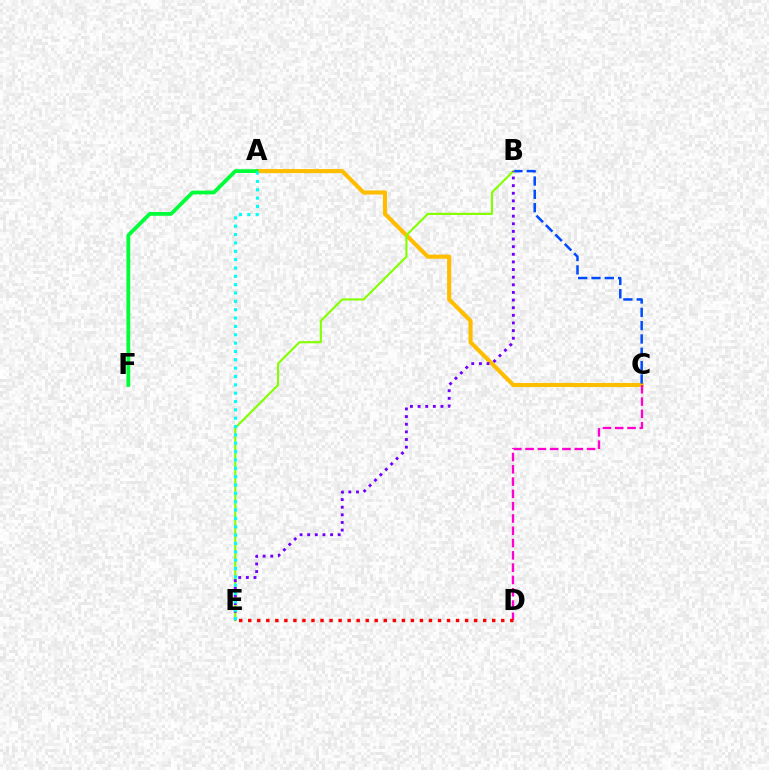{('A', 'C'): [{'color': '#ffbd00', 'line_style': 'solid', 'thickness': 2.96}], ('B', 'C'): [{'color': '#004bff', 'line_style': 'dashed', 'thickness': 1.81}], ('A', 'F'): [{'color': '#00ff39', 'line_style': 'solid', 'thickness': 2.72}], ('B', 'E'): [{'color': '#84ff00', 'line_style': 'solid', 'thickness': 1.53}, {'color': '#7200ff', 'line_style': 'dotted', 'thickness': 2.07}], ('C', 'D'): [{'color': '#ff00cf', 'line_style': 'dashed', 'thickness': 1.67}], ('D', 'E'): [{'color': '#ff0000', 'line_style': 'dotted', 'thickness': 2.46}], ('A', 'E'): [{'color': '#00fff6', 'line_style': 'dotted', 'thickness': 2.27}]}